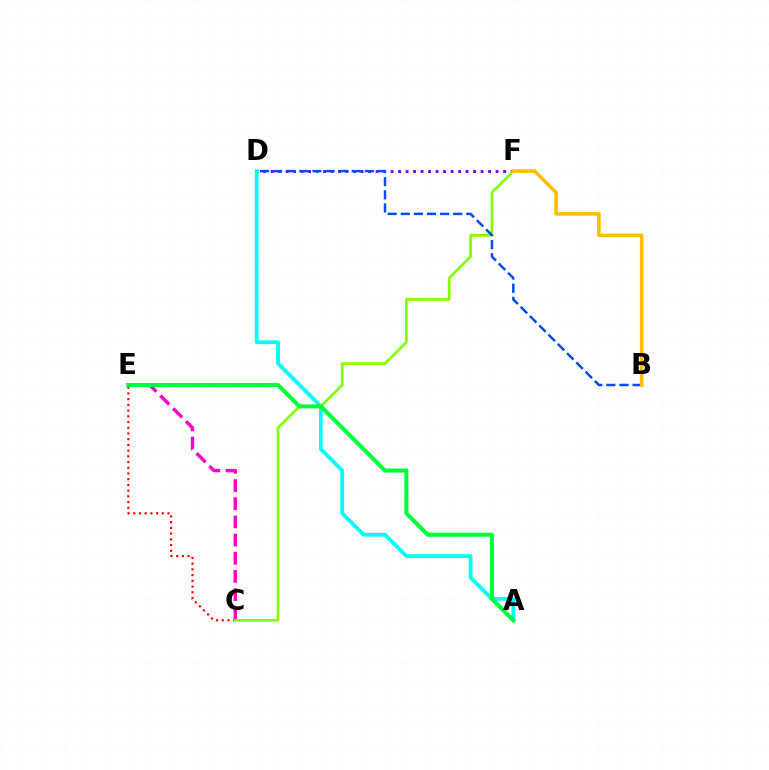{('C', 'E'): [{'color': '#ff0000', 'line_style': 'dotted', 'thickness': 1.55}, {'color': '#ff00cf', 'line_style': 'dashed', 'thickness': 2.47}], ('D', 'F'): [{'color': '#7200ff', 'line_style': 'dotted', 'thickness': 2.04}], ('C', 'F'): [{'color': '#84ff00', 'line_style': 'solid', 'thickness': 1.95}], ('A', 'D'): [{'color': '#00fff6', 'line_style': 'solid', 'thickness': 2.71}], ('B', 'D'): [{'color': '#004bff', 'line_style': 'dashed', 'thickness': 1.78}], ('B', 'F'): [{'color': '#ffbd00', 'line_style': 'solid', 'thickness': 2.58}], ('A', 'E'): [{'color': '#00ff39', 'line_style': 'solid', 'thickness': 2.94}]}